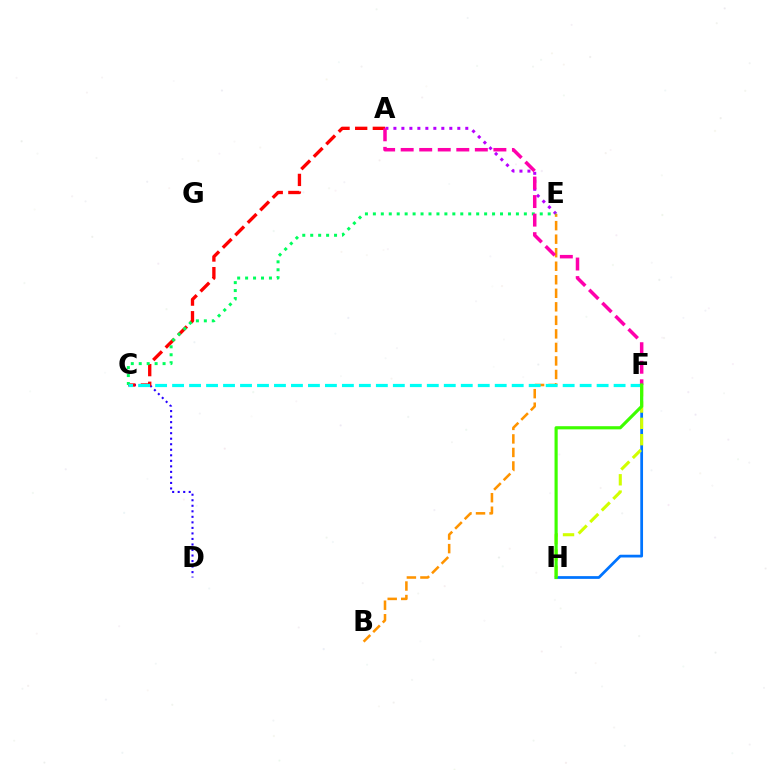{('C', 'D'): [{'color': '#2500ff', 'line_style': 'dotted', 'thickness': 1.5}], ('F', 'H'): [{'color': '#0074ff', 'line_style': 'solid', 'thickness': 1.98}, {'color': '#d1ff00', 'line_style': 'dashed', 'thickness': 2.22}, {'color': '#3dff00', 'line_style': 'solid', 'thickness': 2.27}], ('A', 'E'): [{'color': '#b900ff', 'line_style': 'dotted', 'thickness': 2.17}], ('B', 'E'): [{'color': '#ff9400', 'line_style': 'dashed', 'thickness': 1.84}], ('A', 'C'): [{'color': '#ff0000', 'line_style': 'dashed', 'thickness': 2.4}], ('C', 'E'): [{'color': '#00ff5c', 'line_style': 'dotted', 'thickness': 2.16}], ('C', 'F'): [{'color': '#00fff6', 'line_style': 'dashed', 'thickness': 2.31}], ('A', 'F'): [{'color': '#ff00ac', 'line_style': 'dashed', 'thickness': 2.52}]}